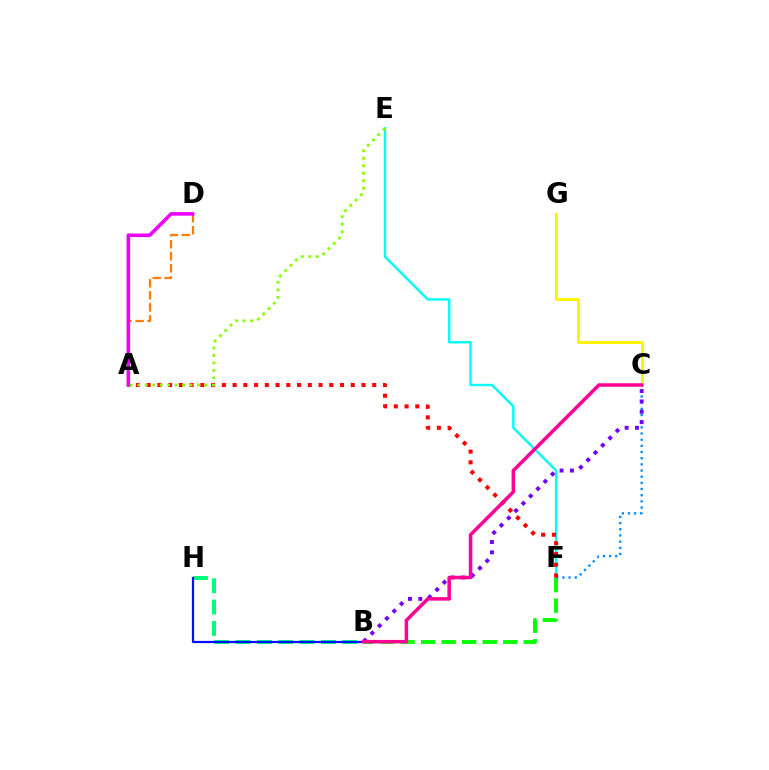{('E', 'F'): [{'color': '#00fff6', 'line_style': 'solid', 'thickness': 1.73}], ('B', 'F'): [{'color': '#08ff00', 'line_style': 'dashed', 'thickness': 2.79}], ('B', 'H'): [{'color': '#00ff74', 'line_style': 'dashed', 'thickness': 2.9}, {'color': '#0010ff', 'line_style': 'solid', 'thickness': 1.6}], ('A', 'D'): [{'color': '#ff7c00', 'line_style': 'dashed', 'thickness': 1.63}, {'color': '#ee00ff', 'line_style': 'solid', 'thickness': 2.57}], ('C', 'F'): [{'color': '#008cff', 'line_style': 'dotted', 'thickness': 1.68}], ('C', 'G'): [{'color': '#fcf500', 'line_style': 'solid', 'thickness': 2.15}], ('B', 'C'): [{'color': '#7200ff', 'line_style': 'dotted', 'thickness': 2.81}, {'color': '#ff0094', 'line_style': 'solid', 'thickness': 2.52}], ('A', 'F'): [{'color': '#ff0000', 'line_style': 'dotted', 'thickness': 2.92}], ('A', 'E'): [{'color': '#84ff00', 'line_style': 'dotted', 'thickness': 2.03}]}